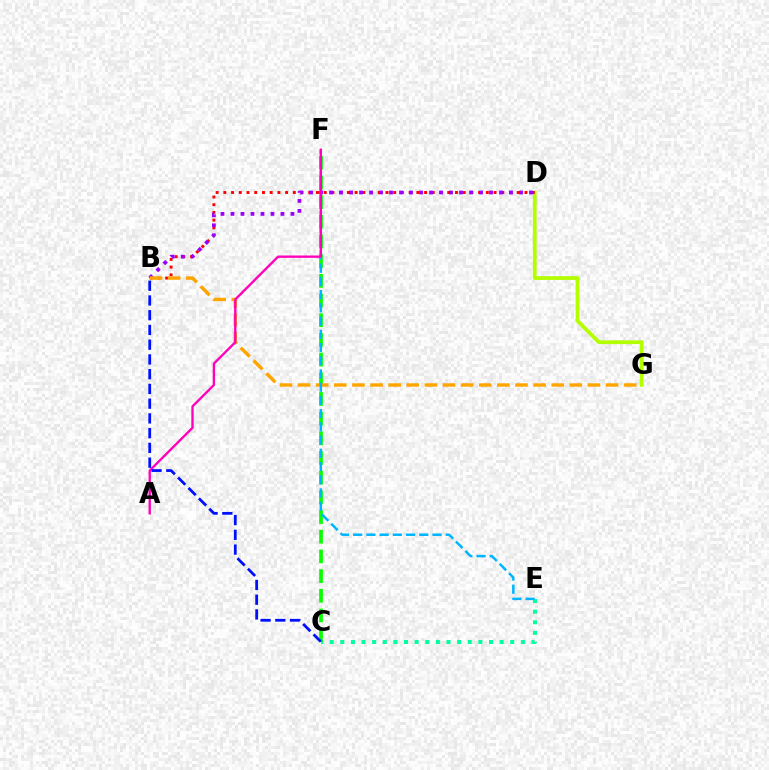{('C', 'E'): [{'color': '#00ff9d', 'line_style': 'dotted', 'thickness': 2.89}], ('D', 'G'): [{'color': '#b3ff00', 'line_style': 'solid', 'thickness': 2.73}], ('B', 'D'): [{'color': '#ff0000', 'line_style': 'dotted', 'thickness': 2.1}, {'color': '#9b00ff', 'line_style': 'dotted', 'thickness': 2.72}], ('C', 'F'): [{'color': '#08ff00', 'line_style': 'dashed', 'thickness': 2.67}], ('B', 'G'): [{'color': '#ffa500', 'line_style': 'dashed', 'thickness': 2.46}], ('E', 'F'): [{'color': '#00b5ff', 'line_style': 'dashed', 'thickness': 1.8}], ('A', 'F'): [{'color': '#ff00bd', 'line_style': 'solid', 'thickness': 1.69}], ('B', 'C'): [{'color': '#0010ff', 'line_style': 'dashed', 'thickness': 2.0}]}